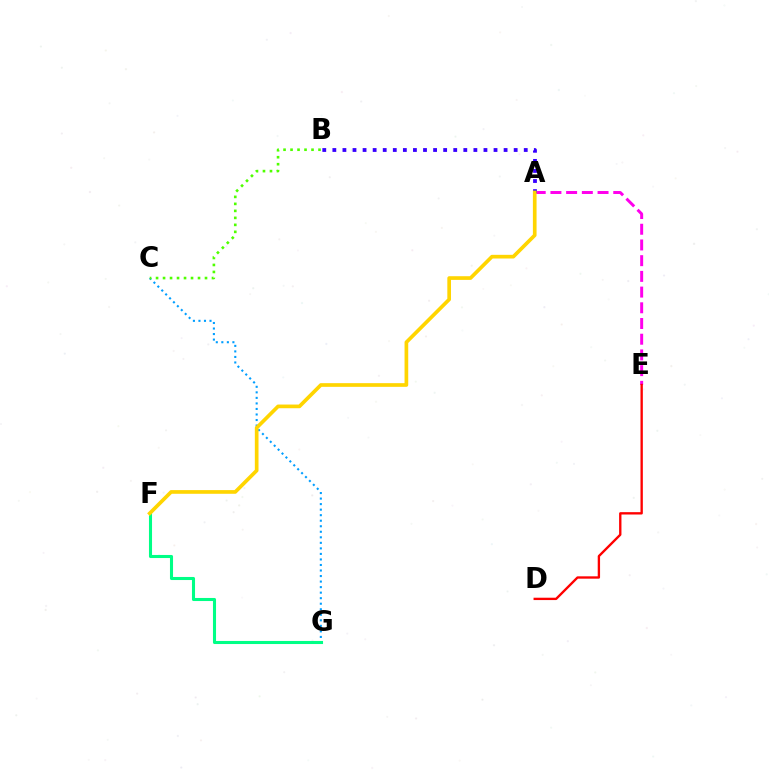{('A', 'E'): [{'color': '#ff00ed', 'line_style': 'dashed', 'thickness': 2.13}], ('C', 'G'): [{'color': '#009eff', 'line_style': 'dotted', 'thickness': 1.5}], ('F', 'G'): [{'color': '#00ff86', 'line_style': 'solid', 'thickness': 2.21}], ('A', 'B'): [{'color': '#3700ff', 'line_style': 'dotted', 'thickness': 2.74}], ('A', 'F'): [{'color': '#ffd500', 'line_style': 'solid', 'thickness': 2.65}], ('D', 'E'): [{'color': '#ff0000', 'line_style': 'solid', 'thickness': 1.69}], ('B', 'C'): [{'color': '#4fff00', 'line_style': 'dotted', 'thickness': 1.9}]}